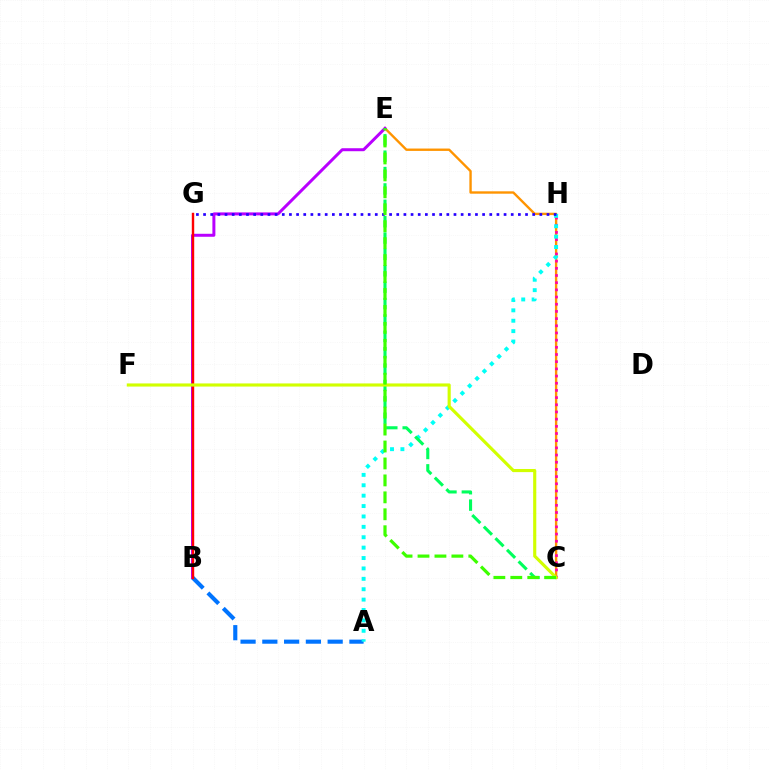{('C', 'E'): [{'color': '#ff9400', 'line_style': 'solid', 'thickness': 1.71}, {'color': '#00ff5c', 'line_style': 'dashed', 'thickness': 2.22}, {'color': '#3dff00', 'line_style': 'dashed', 'thickness': 2.3}], ('A', 'B'): [{'color': '#0074ff', 'line_style': 'dashed', 'thickness': 2.96}], ('B', 'E'): [{'color': '#b900ff', 'line_style': 'solid', 'thickness': 2.15}], ('C', 'H'): [{'color': '#ff00ac', 'line_style': 'dotted', 'thickness': 1.95}], ('B', 'G'): [{'color': '#ff0000', 'line_style': 'solid', 'thickness': 1.74}], ('A', 'H'): [{'color': '#00fff6', 'line_style': 'dotted', 'thickness': 2.82}], ('G', 'H'): [{'color': '#2500ff', 'line_style': 'dotted', 'thickness': 1.94}], ('C', 'F'): [{'color': '#d1ff00', 'line_style': 'solid', 'thickness': 2.26}]}